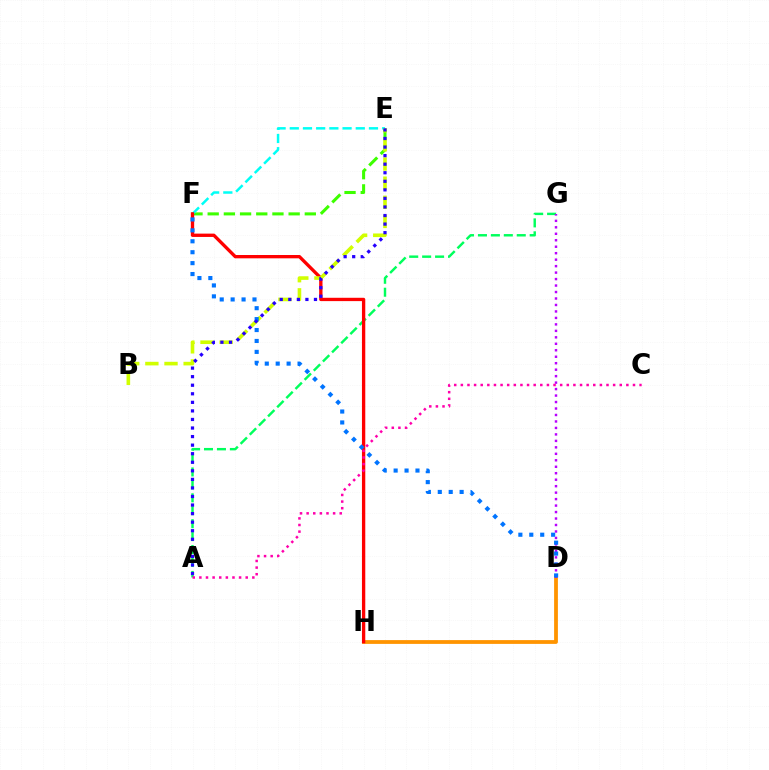{('E', 'F'): [{'color': '#3dff00', 'line_style': 'dashed', 'thickness': 2.2}, {'color': '#00fff6', 'line_style': 'dashed', 'thickness': 1.79}], ('A', 'G'): [{'color': '#00ff5c', 'line_style': 'dashed', 'thickness': 1.76}], ('D', 'H'): [{'color': '#ff9400', 'line_style': 'solid', 'thickness': 2.73}], ('D', 'G'): [{'color': '#b900ff', 'line_style': 'dotted', 'thickness': 1.76}], ('F', 'H'): [{'color': '#ff0000', 'line_style': 'solid', 'thickness': 2.4}], ('B', 'E'): [{'color': '#d1ff00', 'line_style': 'dashed', 'thickness': 2.6}], ('D', 'F'): [{'color': '#0074ff', 'line_style': 'dotted', 'thickness': 2.97}], ('A', 'E'): [{'color': '#2500ff', 'line_style': 'dotted', 'thickness': 2.33}], ('A', 'C'): [{'color': '#ff00ac', 'line_style': 'dotted', 'thickness': 1.8}]}